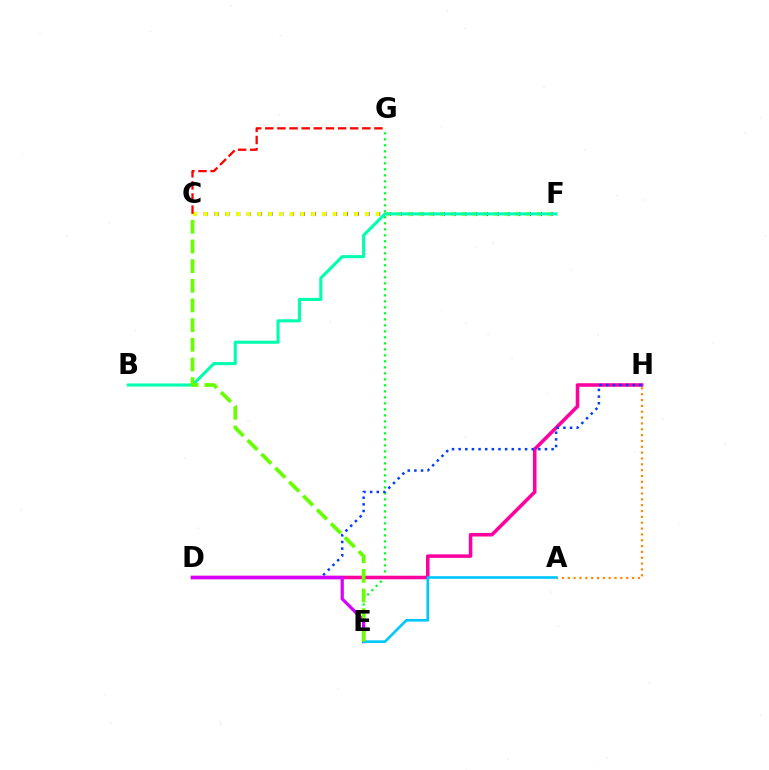{('C', 'F'): [{'color': '#4f00ff', 'line_style': 'dotted', 'thickness': 2.93}, {'color': '#eeff00', 'line_style': 'dotted', 'thickness': 2.92}], ('E', 'G'): [{'color': '#00ff27', 'line_style': 'dotted', 'thickness': 1.63}], ('D', 'H'): [{'color': '#ff00a0', 'line_style': 'solid', 'thickness': 2.55}, {'color': '#003fff', 'line_style': 'dotted', 'thickness': 1.8}], ('B', 'F'): [{'color': '#00ffaf', 'line_style': 'solid', 'thickness': 2.23}], ('D', 'E'): [{'color': '#d600ff', 'line_style': 'solid', 'thickness': 2.31}], ('A', 'H'): [{'color': '#ff8800', 'line_style': 'dotted', 'thickness': 1.59}], ('A', 'E'): [{'color': '#00c7ff', 'line_style': 'solid', 'thickness': 1.9}], ('C', 'G'): [{'color': '#ff0000', 'line_style': 'dashed', 'thickness': 1.65}], ('C', 'E'): [{'color': '#66ff00', 'line_style': 'dashed', 'thickness': 2.67}]}